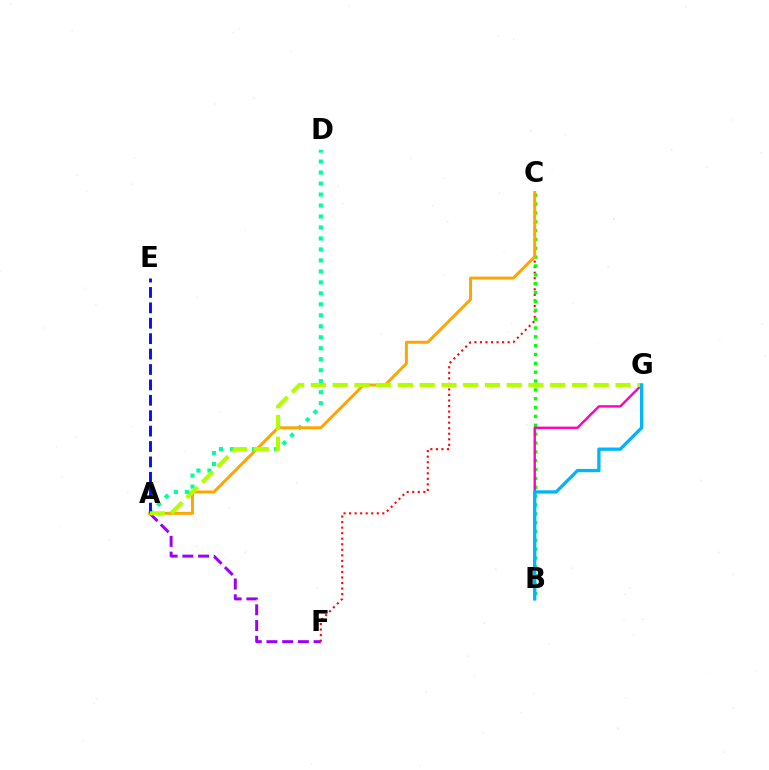{('A', 'F'): [{'color': '#9b00ff', 'line_style': 'dashed', 'thickness': 2.13}], ('A', 'D'): [{'color': '#00ff9d', 'line_style': 'dotted', 'thickness': 2.98}], ('C', 'F'): [{'color': '#ff0000', 'line_style': 'dotted', 'thickness': 1.5}], ('B', 'C'): [{'color': '#08ff00', 'line_style': 'dotted', 'thickness': 2.4}], ('B', 'G'): [{'color': '#ff00bd', 'line_style': 'solid', 'thickness': 1.71}, {'color': '#00b5ff', 'line_style': 'solid', 'thickness': 2.37}], ('A', 'C'): [{'color': '#ffa500', 'line_style': 'solid', 'thickness': 2.13}], ('A', 'E'): [{'color': '#0010ff', 'line_style': 'dashed', 'thickness': 2.09}], ('A', 'G'): [{'color': '#b3ff00', 'line_style': 'dashed', 'thickness': 2.96}]}